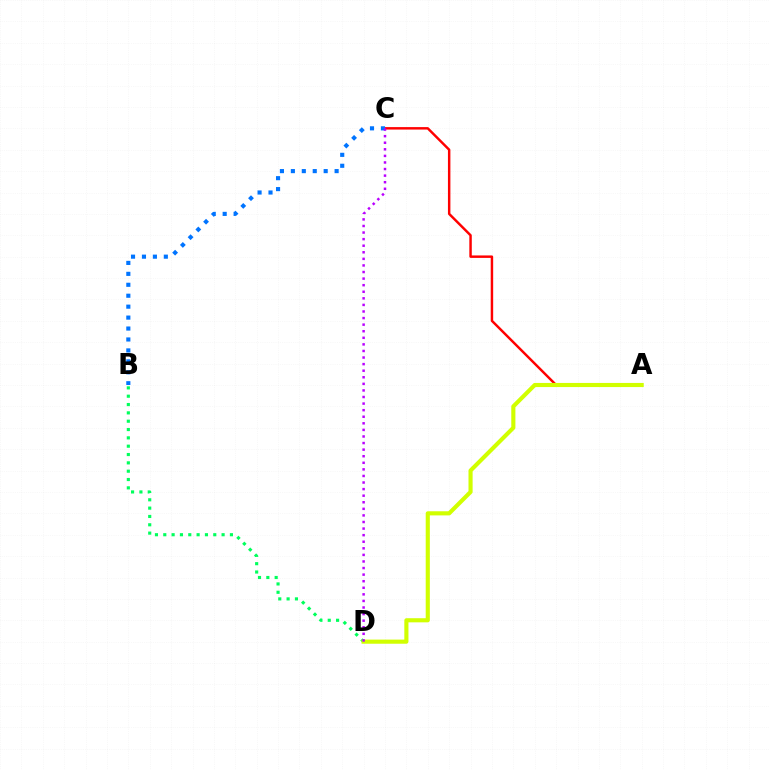{('A', 'C'): [{'color': '#ff0000', 'line_style': 'solid', 'thickness': 1.77}], ('B', 'D'): [{'color': '#00ff5c', 'line_style': 'dotted', 'thickness': 2.26}], ('A', 'D'): [{'color': '#d1ff00', 'line_style': 'solid', 'thickness': 2.97}], ('B', 'C'): [{'color': '#0074ff', 'line_style': 'dotted', 'thickness': 2.97}], ('C', 'D'): [{'color': '#b900ff', 'line_style': 'dotted', 'thickness': 1.79}]}